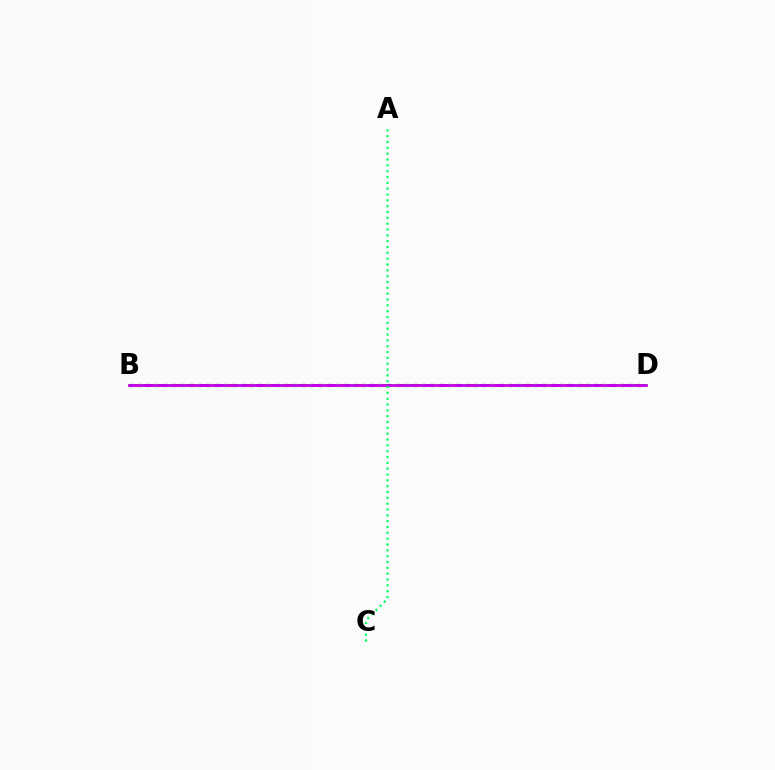{('B', 'D'): [{'color': '#0074ff', 'line_style': 'dotted', 'thickness': 2.34}, {'color': '#d1ff00', 'line_style': 'solid', 'thickness': 2.2}, {'color': '#ff0000', 'line_style': 'dashed', 'thickness': 1.91}, {'color': '#b900ff', 'line_style': 'solid', 'thickness': 1.95}], ('A', 'C'): [{'color': '#00ff5c', 'line_style': 'dotted', 'thickness': 1.58}]}